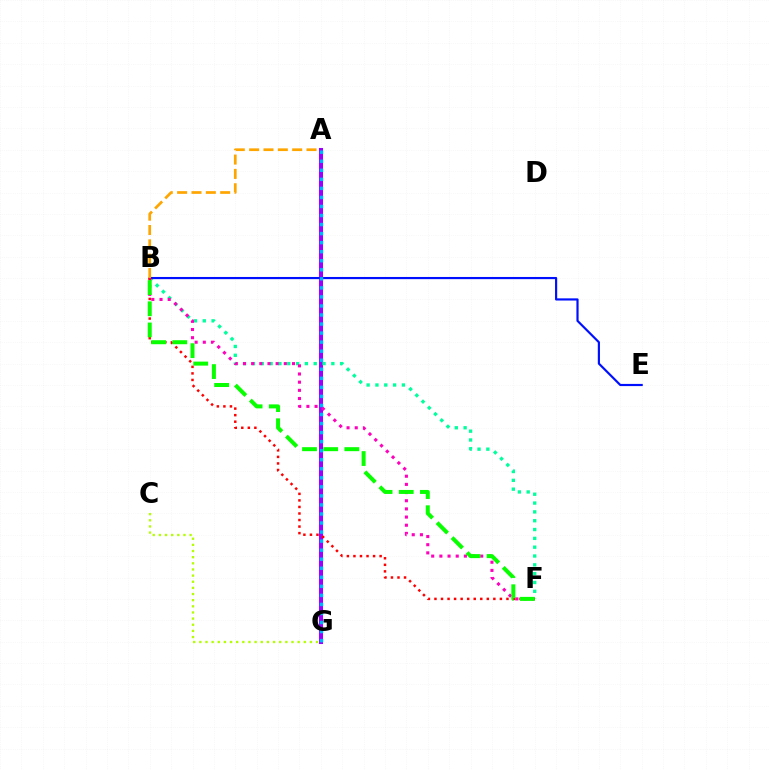{('C', 'G'): [{'color': '#b3ff00', 'line_style': 'dotted', 'thickness': 1.67}], ('A', 'G'): [{'color': '#9b00ff', 'line_style': 'solid', 'thickness': 2.92}, {'color': '#00b5ff', 'line_style': 'dotted', 'thickness': 2.46}], ('B', 'F'): [{'color': '#00ff9d', 'line_style': 'dotted', 'thickness': 2.4}, {'color': '#ff00bd', 'line_style': 'dotted', 'thickness': 2.22}, {'color': '#ff0000', 'line_style': 'dotted', 'thickness': 1.78}, {'color': '#08ff00', 'line_style': 'dashed', 'thickness': 2.87}], ('B', 'E'): [{'color': '#0010ff', 'line_style': 'solid', 'thickness': 1.57}], ('A', 'B'): [{'color': '#ffa500', 'line_style': 'dashed', 'thickness': 1.95}]}